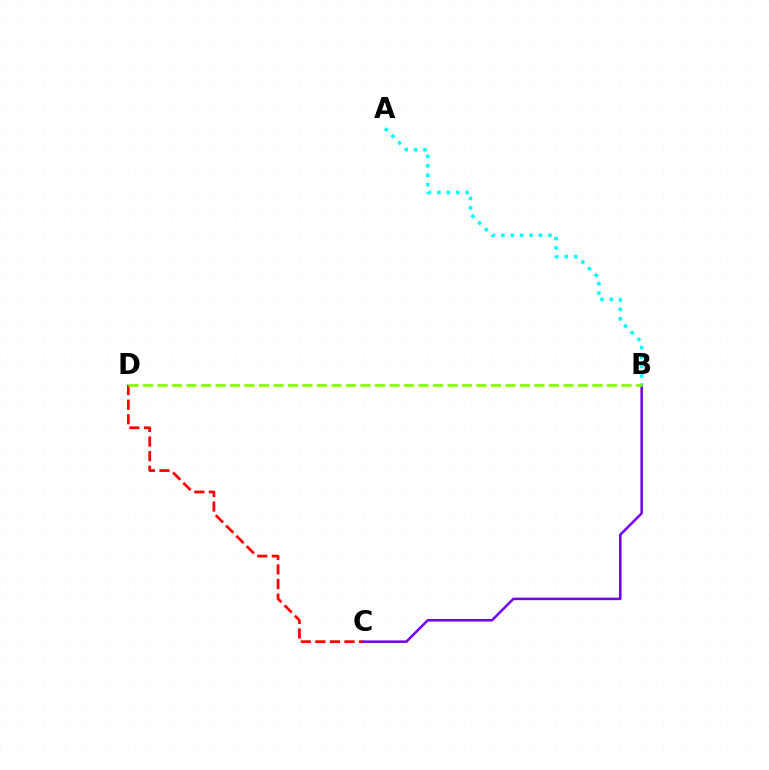{('C', 'D'): [{'color': '#ff0000', 'line_style': 'dashed', 'thickness': 1.98}], ('B', 'C'): [{'color': '#7200ff', 'line_style': 'solid', 'thickness': 1.82}], ('A', 'B'): [{'color': '#00fff6', 'line_style': 'dotted', 'thickness': 2.56}], ('B', 'D'): [{'color': '#84ff00', 'line_style': 'dashed', 'thickness': 1.97}]}